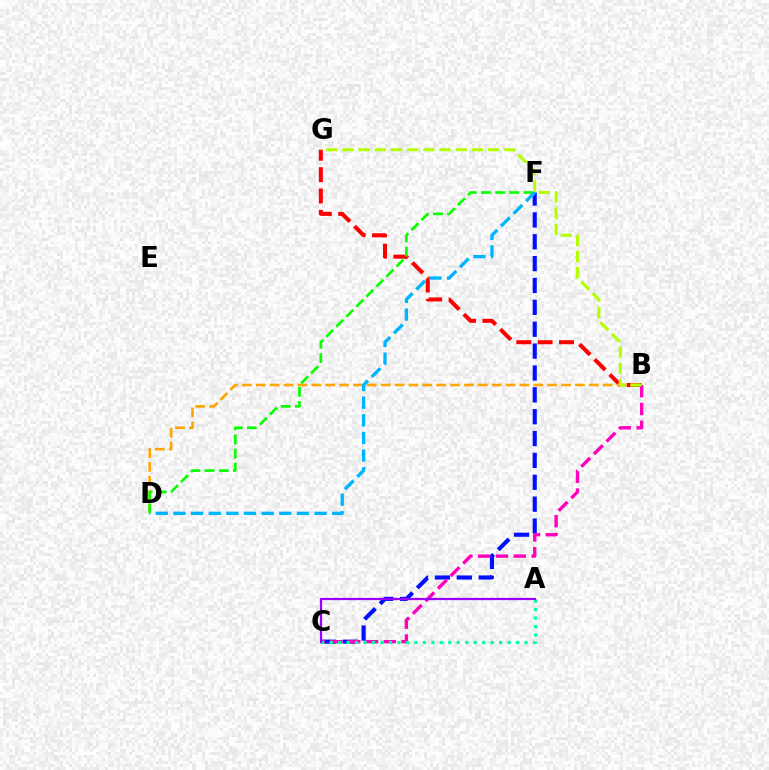{('B', 'G'): [{'color': '#ff0000', 'line_style': 'dashed', 'thickness': 2.9}, {'color': '#b3ff00', 'line_style': 'dashed', 'thickness': 2.2}], ('C', 'F'): [{'color': '#0010ff', 'line_style': 'dashed', 'thickness': 2.97}], ('B', 'D'): [{'color': '#ffa500', 'line_style': 'dashed', 'thickness': 1.89}], ('B', 'C'): [{'color': '#ff00bd', 'line_style': 'dashed', 'thickness': 2.42}], ('A', 'C'): [{'color': '#00ff9d', 'line_style': 'dotted', 'thickness': 2.3}, {'color': '#9b00ff', 'line_style': 'solid', 'thickness': 1.6}], ('D', 'F'): [{'color': '#08ff00', 'line_style': 'dashed', 'thickness': 1.93}, {'color': '#00b5ff', 'line_style': 'dashed', 'thickness': 2.4}]}